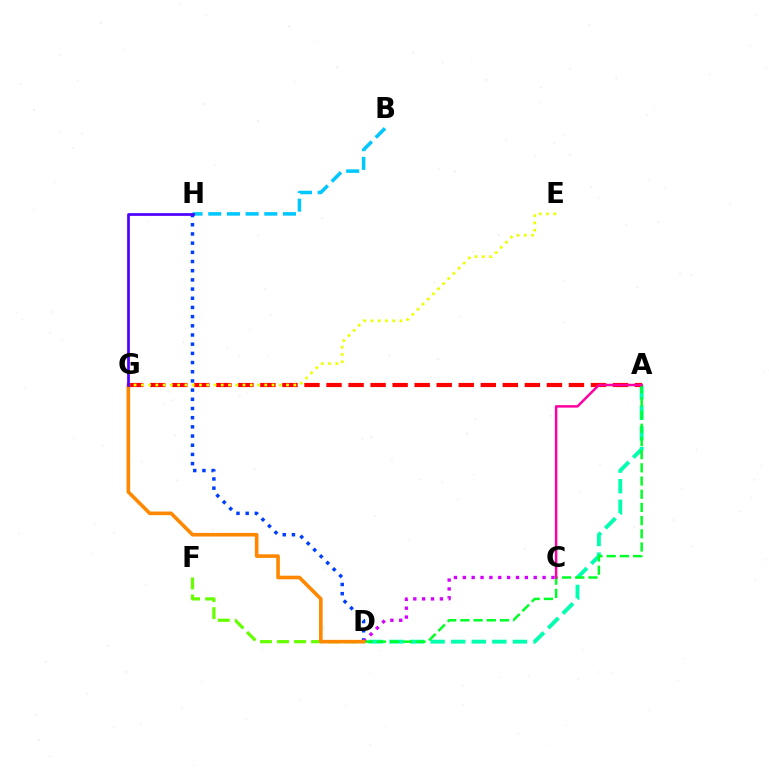{('D', 'H'): [{'color': '#003fff', 'line_style': 'dotted', 'thickness': 2.5}], ('A', 'D'): [{'color': '#00ffaf', 'line_style': 'dashed', 'thickness': 2.79}, {'color': '#00ff27', 'line_style': 'dashed', 'thickness': 1.79}], ('C', 'D'): [{'color': '#d600ff', 'line_style': 'dotted', 'thickness': 2.41}], ('A', 'G'): [{'color': '#ff0000', 'line_style': 'dashed', 'thickness': 2.99}], ('D', 'F'): [{'color': '#66ff00', 'line_style': 'dashed', 'thickness': 2.31}], ('B', 'H'): [{'color': '#00c7ff', 'line_style': 'dashed', 'thickness': 2.54}], ('E', 'G'): [{'color': '#eeff00', 'line_style': 'dotted', 'thickness': 1.97}], ('D', 'G'): [{'color': '#ff8800', 'line_style': 'solid', 'thickness': 2.6}], ('G', 'H'): [{'color': '#4f00ff', 'line_style': 'solid', 'thickness': 1.96}], ('A', 'C'): [{'color': '#ff00a0', 'line_style': 'solid', 'thickness': 1.78}]}